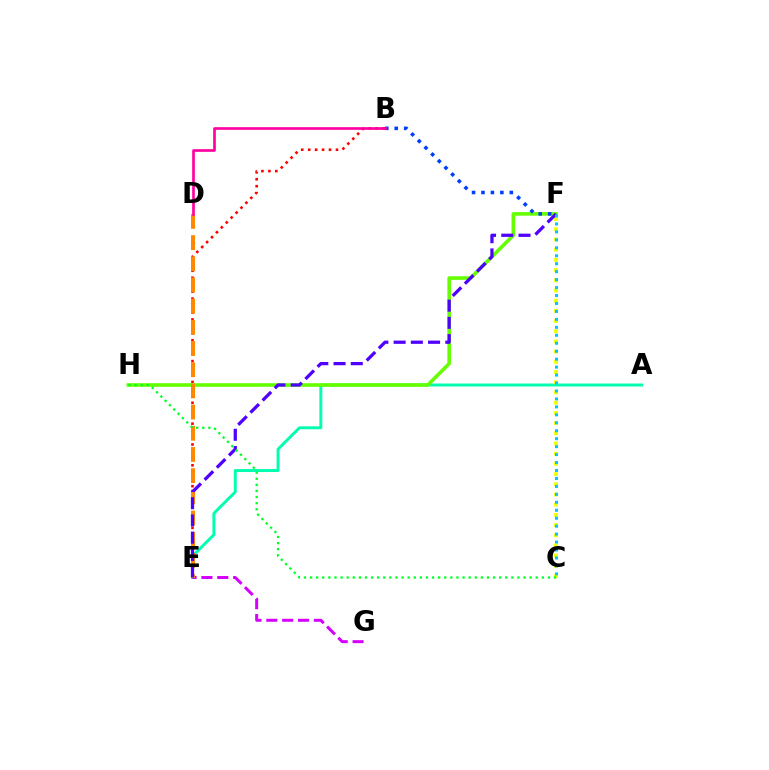{('A', 'E'): [{'color': '#00ffaf', 'line_style': 'solid', 'thickness': 2.12}], ('E', 'G'): [{'color': '#d600ff', 'line_style': 'dashed', 'thickness': 2.15}], ('B', 'E'): [{'color': '#ff0000', 'line_style': 'dotted', 'thickness': 1.89}], ('F', 'H'): [{'color': '#66ff00', 'line_style': 'solid', 'thickness': 2.59}], ('D', 'E'): [{'color': '#ff8800', 'line_style': 'dashed', 'thickness': 2.88}], ('B', 'F'): [{'color': '#003fff', 'line_style': 'dotted', 'thickness': 2.57}], ('C', 'F'): [{'color': '#eeff00', 'line_style': 'dotted', 'thickness': 2.77}, {'color': '#00c7ff', 'line_style': 'dotted', 'thickness': 2.16}], ('B', 'D'): [{'color': '#ff00a0', 'line_style': 'solid', 'thickness': 1.92}], ('E', 'F'): [{'color': '#4f00ff', 'line_style': 'dashed', 'thickness': 2.34}], ('C', 'H'): [{'color': '#00ff27', 'line_style': 'dotted', 'thickness': 1.66}]}